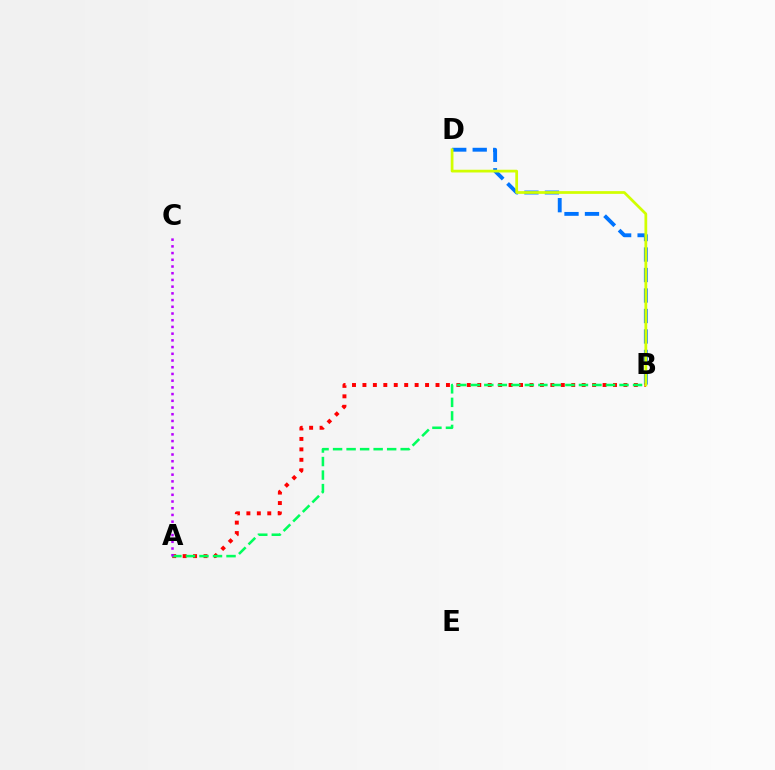{('B', 'D'): [{'color': '#0074ff', 'line_style': 'dashed', 'thickness': 2.78}, {'color': '#d1ff00', 'line_style': 'solid', 'thickness': 1.97}], ('A', 'B'): [{'color': '#ff0000', 'line_style': 'dotted', 'thickness': 2.84}, {'color': '#00ff5c', 'line_style': 'dashed', 'thickness': 1.84}], ('A', 'C'): [{'color': '#b900ff', 'line_style': 'dotted', 'thickness': 1.82}]}